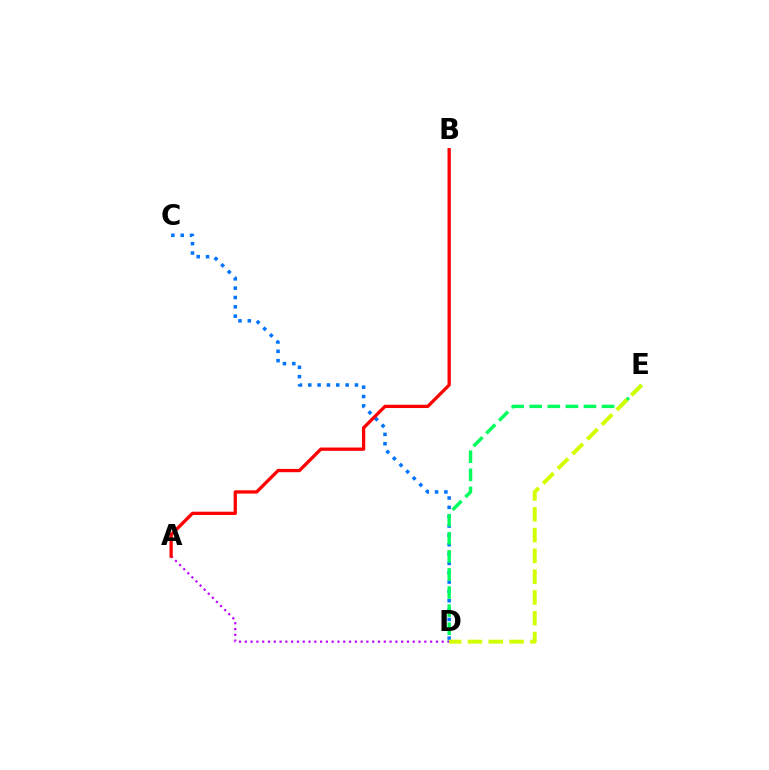{('C', 'D'): [{'color': '#0074ff', 'line_style': 'dotted', 'thickness': 2.54}], ('D', 'E'): [{'color': '#00ff5c', 'line_style': 'dashed', 'thickness': 2.46}, {'color': '#d1ff00', 'line_style': 'dashed', 'thickness': 2.82}], ('A', 'D'): [{'color': '#b900ff', 'line_style': 'dotted', 'thickness': 1.57}], ('A', 'B'): [{'color': '#ff0000', 'line_style': 'solid', 'thickness': 2.37}]}